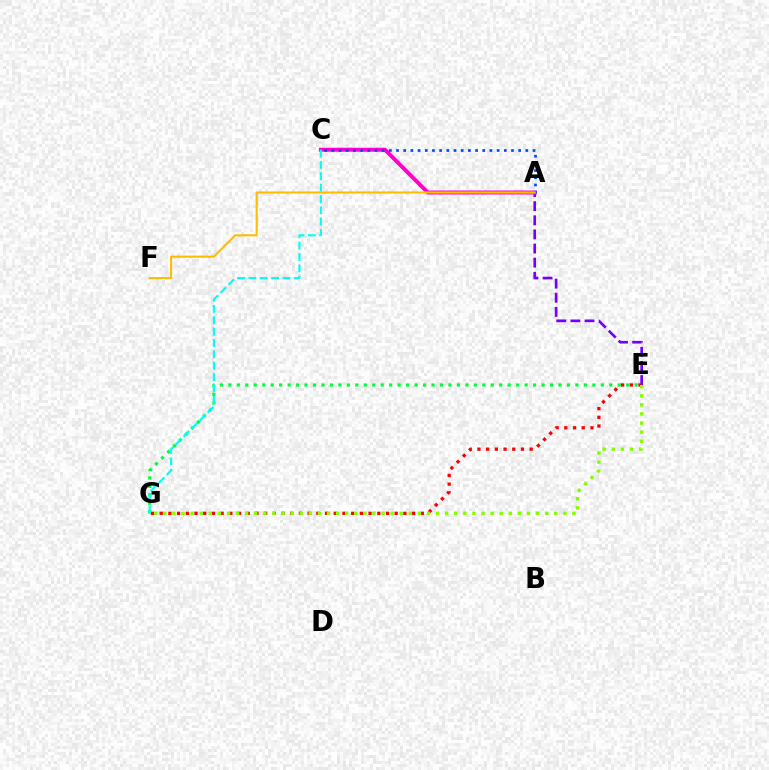{('A', 'E'): [{'color': '#7200ff', 'line_style': 'dashed', 'thickness': 1.92}], ('E', 'G'): [{'color': '#00ff39', 'line_style': 'dotted', 'thickness': 2.3}, {'color': '#ff0000', 'line_style': 'dotted', 'thickness': 2.36}, {'color': '#84ff00', 'line_style': 'dotted', 'thickness': 2.47}], ('A', 'C'): [{'color': '#ff00cf', 'line_style': 'solid', 'thickness': 2.87}, {'color': '#004bff', 'line_style': 'dotted', 'thickness': 1.95}], ('A', 'F'): [{'color': '#ffbd00', 'line_style': 'solid', 'thickness': 1.51}], ('C', 'G'): [{'color': '#00fff6', 'line_style': 'dashed', 'thickness': 1.54}]}